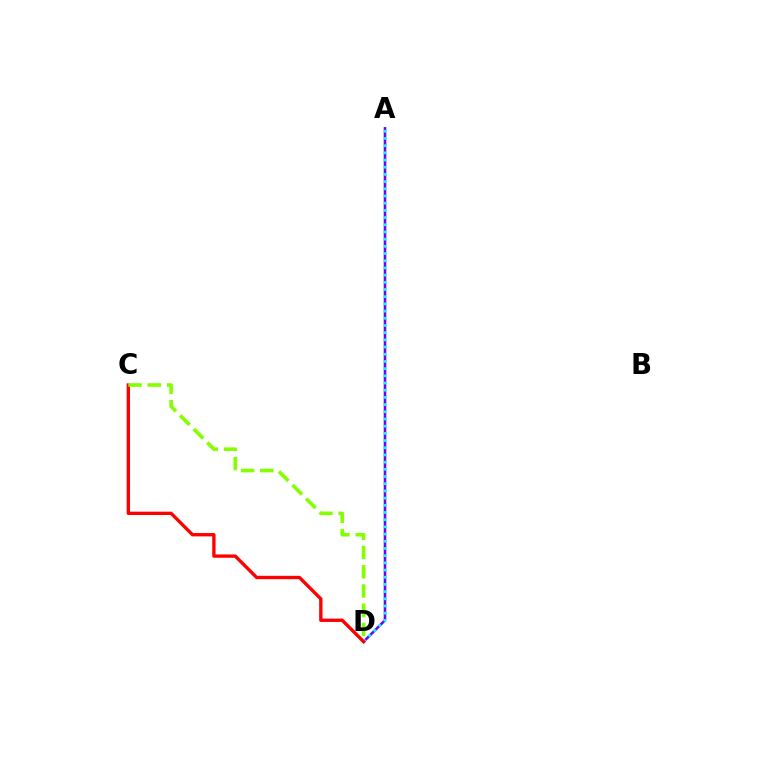{('A', 'D'): [{'color': '#7200ff', 'line_style': 'solid', 'thickness': 1.86}, {'color': '#00fff6', 'line_style': 'dotted', 'thickness': 1.95}], ('C', 'D'): [{'color': '#ff0000', 'line_style': 'solid', 'thickness': 2.41}, {'color': '#84ff00', 'line_style': 'dashed', 'thickness': 2.61}]}